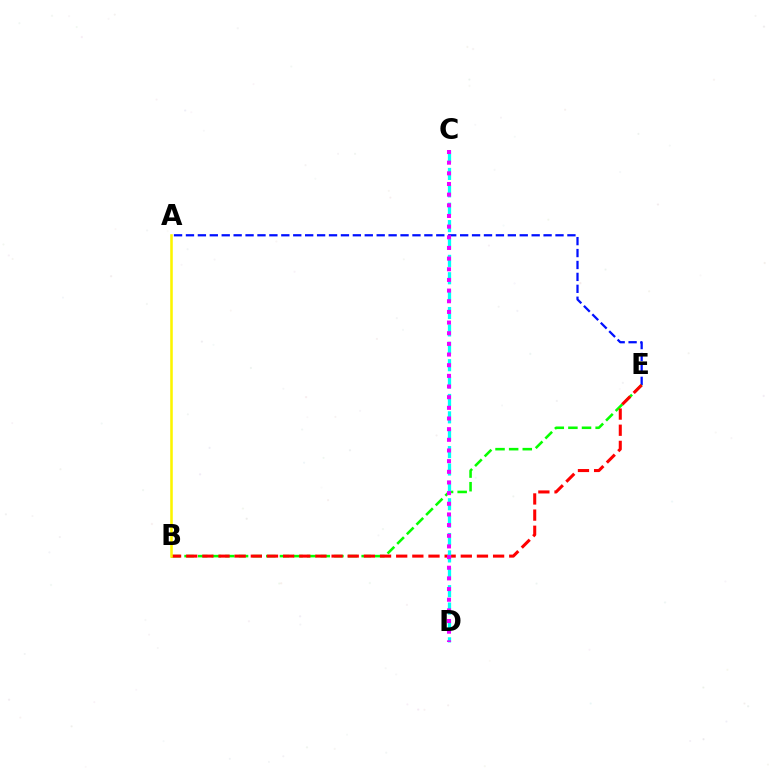{('A', 'E'): [{'color': '#0010ff', 'line_style': 'dashed', 'thickness': 1.62}], ('B', 'E'): [{'color': '#08ff00', 'line_style': 'dashed', 'thickness': 1.85}, {'color': '#ff0000', 'line_style': 'dashed', 'thickness': 2.19}], ('C', 'D'): [{'color': '#00fff6', 'line_style': 'dashed', 'thickness': 2.36}, {'color': '#ee00ff', 'line_style': 'dotted', 'thickness': 2.9}], ('A', 'B'): [{'color': '#fcf500', 'line_style': 'solid', 'thickness': 1.85}]}